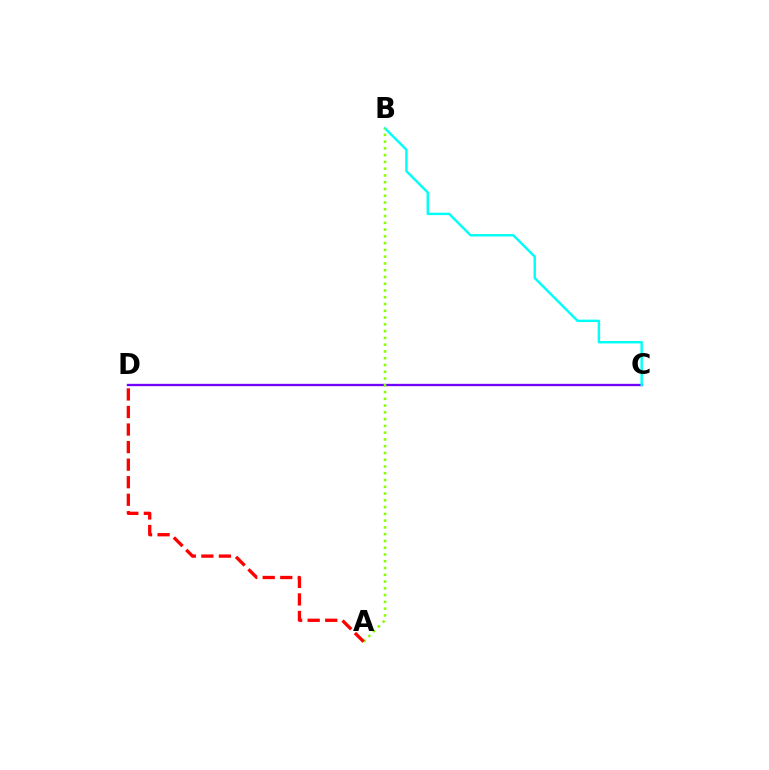{('C', 'D'): [{'color': '#7200ff', 'line_style': 'solid', 'thickness': 1.68}], ('B', 'C'): [{'color': '#00fff6', 'line_style': 'solid', 'thickness': 1.75}], ('A', 'B'): [{'color': '#84ff00', 'line_style': 'dotted', 'thickness': 1.84}], ('A', 'D'): [{'color': '#ff0000', 'line_style': 'dashed', 'thickness': 2.38}]}